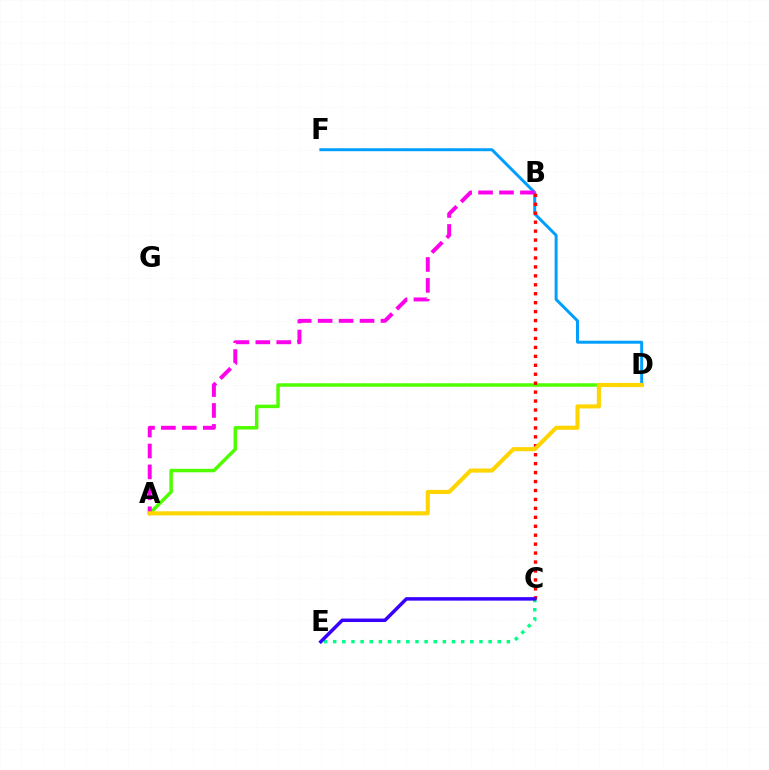{('C', 'E'): [{'color': '#00ff86', 'line_style': 'dotted', 'thickness': 2.48}, {'color': '#3700ff', 'line_style': 'solid', 'thickness': 2.51}], ('D', 'F'): [{'color': '#009eff', 'line_style': 'solid', 'thickness': 2.14}], ('A', 'D'): [{'color': '#4fff00', 'line_style': 'solid', 'thickness': 2.5}, {'color': '#ffd500', 'line_style': 'solid', 'thickness': 2.95}], ('A', 'B'): [{'color': '#ff00ed', 'line_style': 'dashed', 'thickness': 2.84}], ('B', 'C'): [{'color': '#ff0000', 'line_style': 'dotted', 'thickness': 2.43}]}